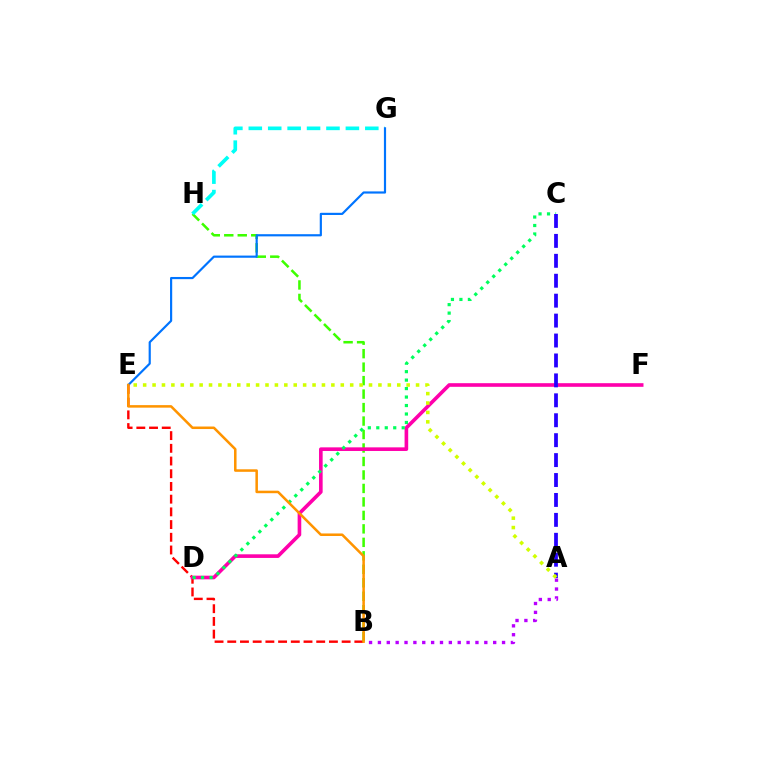{('B', 'E'): [{'color': '#ff0000', 'line_style': 'dashed', 'thickness': 1.73}, {'color': '#ff9400', 'line_style': 'solid', 'thickness': 1.82}], ('B', 'H'): [{'color': '#3dff00', 'line_style': 'dashed', 'thickness': 1.83}], ('D', 'F'): [{'color': '#ff00ac', 'line_style': 'solid', 'thickness': 2.61}], ('G', 'H'): [{'color': '#00fff6', 'line_style': 'dashed', 'thickness': 2.64}], ('E', 'G'): [{'color': '#0074ff', 'line_style': 'solid', 'thickness': 1.57}], ('C', 'D'): [{'color': '#00ff5c', 'line_style': 'dotted', 'thickness': 2.3}], ('A', 'C'): [{'color': '#2500ff', 'line_style': 'dashed', 'thickness': 2.71}], ('A', 'E'): [{'color': '#d1ff00', 'line_style': 'dotted', 'thickness': 2.56}], ('A', 'B'): [{'color': '#b900ff', 'line_style': 'dotted', 'thickness': 2.41}]}